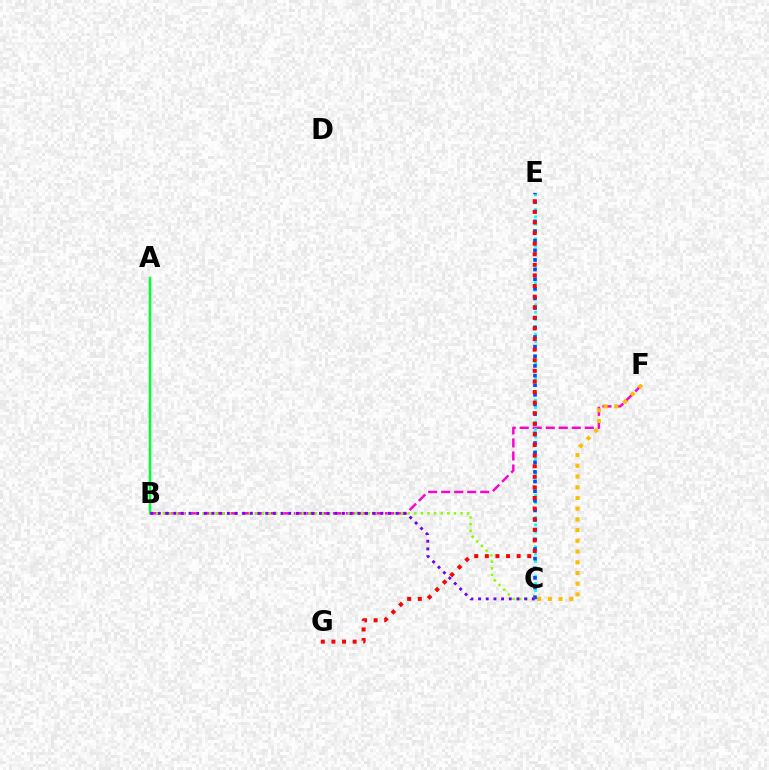{('B', 'F'): [{'color': '#ff00cf', 'line_style': 'dashed', 'thickness': 1.77}], ('C', 'F'): [{'color': '#ffbd00', 'line_style': 'dotted', 'thickness': 2.91}], ('A', 'B'): [{'color': '#00ff39', 'line_style': 'solid', 'thickness': 1.79}], ('C', 'E'): [{'color': '#00fff6', 'line_style': 'dotted', 'thickness': 1.99}, {'color': '#004bff', 'line_style': 'dotted', 'thickness': 2.62}], ('E', 'G'): [{'color': '#ff0000', 'line_style': 'dotted', 'thickness': 2.88}], ('B', 'C'): [{'color': '#84ff00', 'line_style': 'dotted', 'thickness': 1.8}, {'color': '#7200ff', 'line_style': 'dotted', 'thickness': 2.08}]}